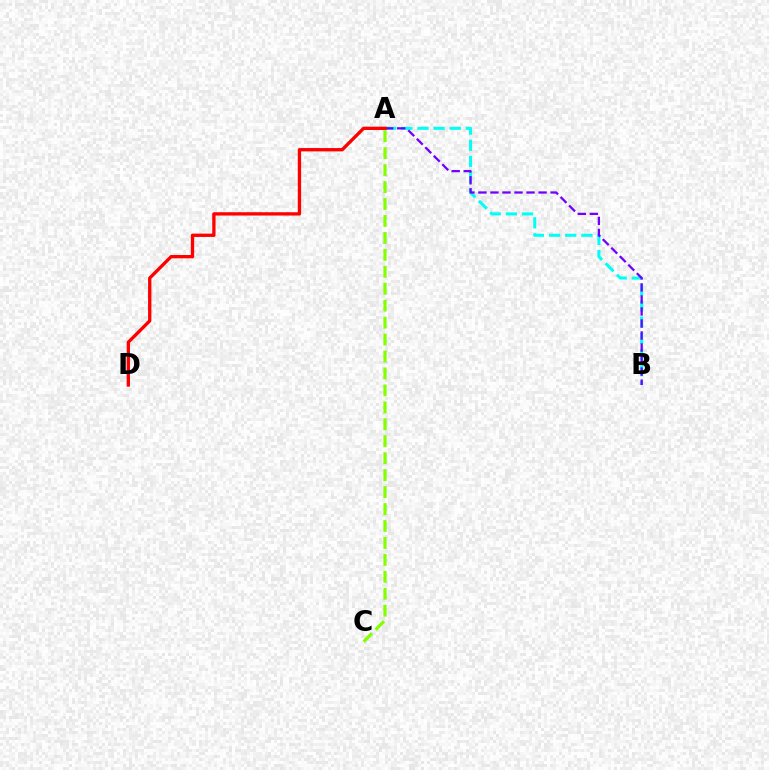{('A', 'B'): [{'color': '#00fff6', 'line_style': 'dashed', 'thickness': 2.19}, {'color': '#7200ff', 'line_style': 'dashed', 'thickness': 1.63}], ('A', 'C'): [{'color': '#84ff00', 'line_style': 'dashed', 'thickness': 2.3}], ('A', 'D'): [{'color': '#ff0000', 'line_style': 'solid', 'thickness': 2.39}]}